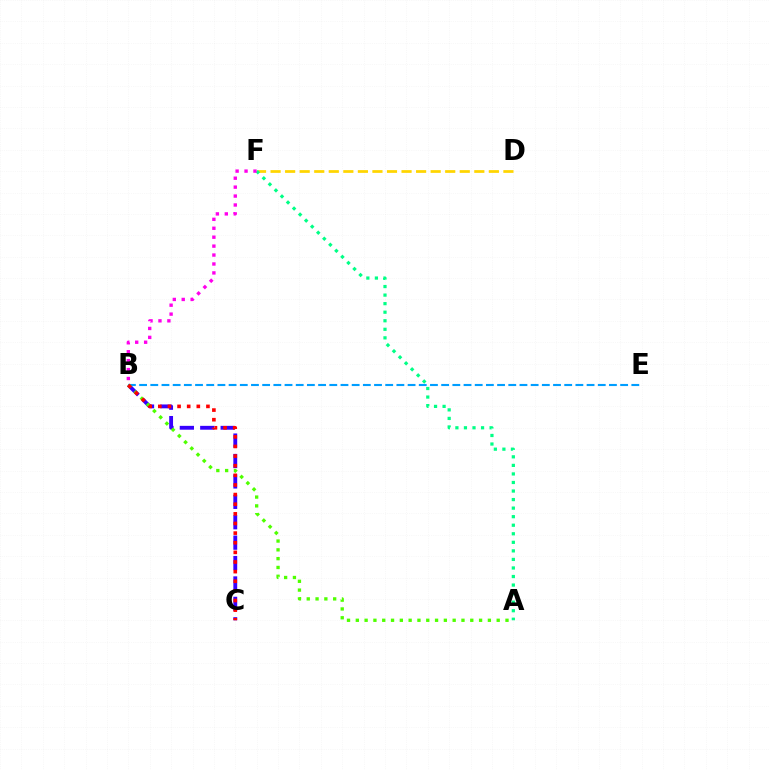{('B', 'C'): [{'color': '#3700ff', 'line_style': 'dashed', 'thickness': 2.77}, {'color': '#ff0000', 'line_style': 'dotted', 'thickness': 2.62}], ('D', 'F'): [{'color': '#ffd500', 'line_style': 'dashed', 'thickness': 1.98}], ('B', 'E'): [{'color': '#009eff', 'line_style': 'dashed', 'thickness': 1.52}], ('A', 'F'): [{'color': '#00ff86', 'line_style': 'dotted', 'thickness': 2.32}], ('A', 'B'): [{'color': '#4fff00', 'line_style': 'dotted', 'thickness': 2.39}], ('B', 'F'): [{'color': '#ff00ed', 'line_style': 'dotted', 'thickness': 2.43}]}